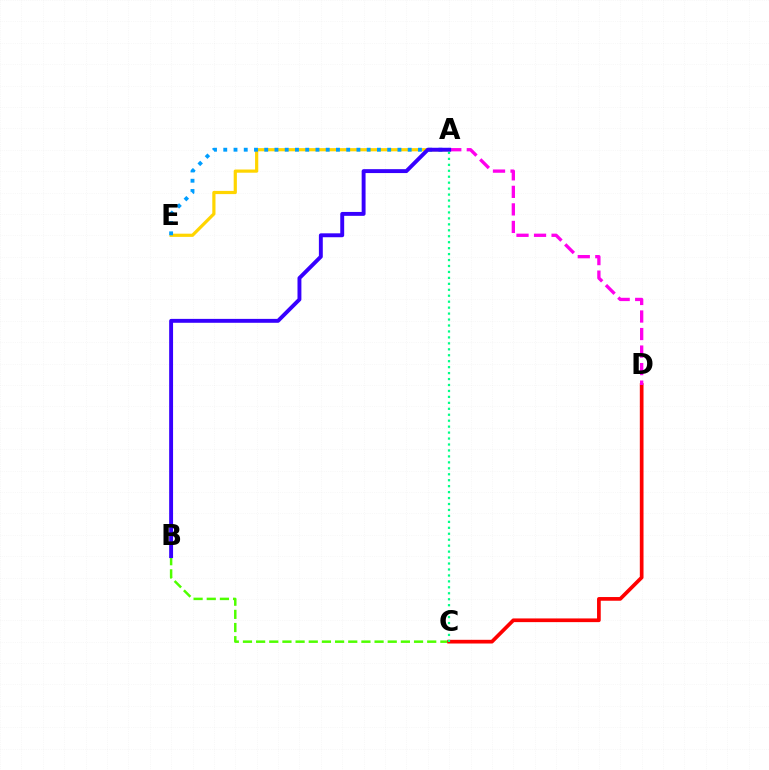{('A', 'E'): [{'color': '#ffd500', 'line_style': 'solid', 'thickness': 2.3}, {'color': '#009eff', 'line_style': 'dotted', 'thickness': 2.78}], ('B', 'C'): [{'color': '#4fff00', 'line_style': 'dashed', 'thickness': 1.79}], ('C', 'D'): [{'color': '#ff0000', 'line_style': 'solid', 'thickness': 2.66}], ('A', 'D'): [{'color': '#ff00ed', 'line_style': 'dashed', 'thickness': 2.38}], ('A', 'B'): [{'color': '#3700ff', 'line_style': 'solid', 'thickness': 2.81}], ('A', 'C'): [{'color': '#00ff86', 'line_style': 'dotted', 'thickness': 1.62}]}